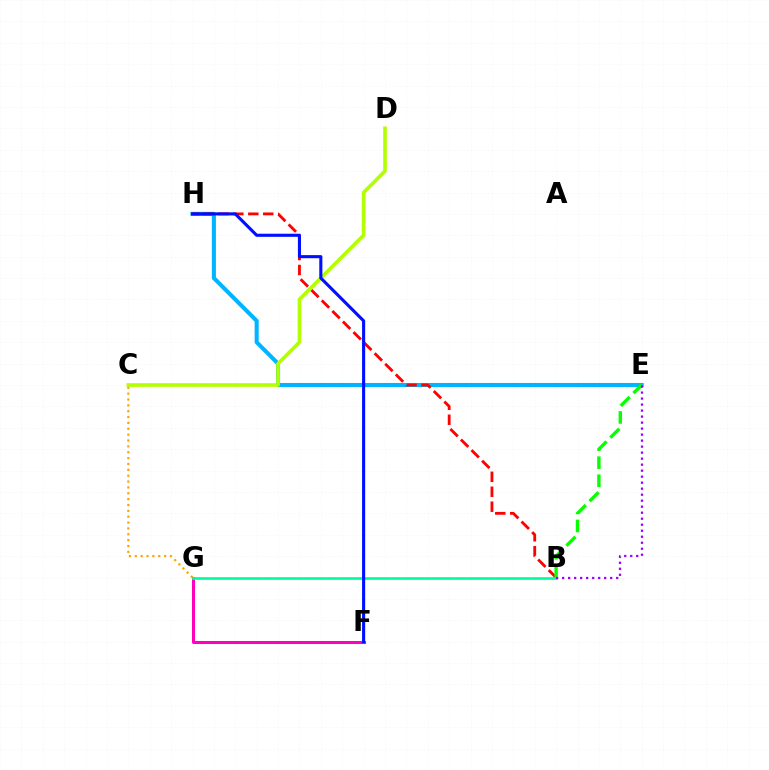{('E', 'H'): [{'color': '#00b5ff', 'line_style': 'solid', 'thickness': 2.93}], ('B', 'H'): [{'color': '#ff0000', 'line_style': 'dashed', 'thickness': 2.03}], ('C', 'D'): [{'color': '#b3ff00', 'line_style': 'solid', 'thickness': 2.64}], ('B', 'E'): [{'color': '#08ff00', 'line_style': 'dashed', 'thickness': 2.45}, {'color': '#9b00ff', 'line_style': 'dotted', 'thickness': 1.63}], ('F', 'G'): [{'color': '#ff00bd', 'line_style': 'solid', 'thickness': 2.18}], ('B', 'G'): [{'color': '#00ff9d', 'line_style': 'solid', 'thickness': 1.95}], ('C', 'G'): [{'color': '#ffa500', 'line_style': 'dotted', 'thickness': 1.59}], ('F', 'H'): [{'color': '#0010ff', 'line_style': 'solid', 'thickness': 2.23}]}